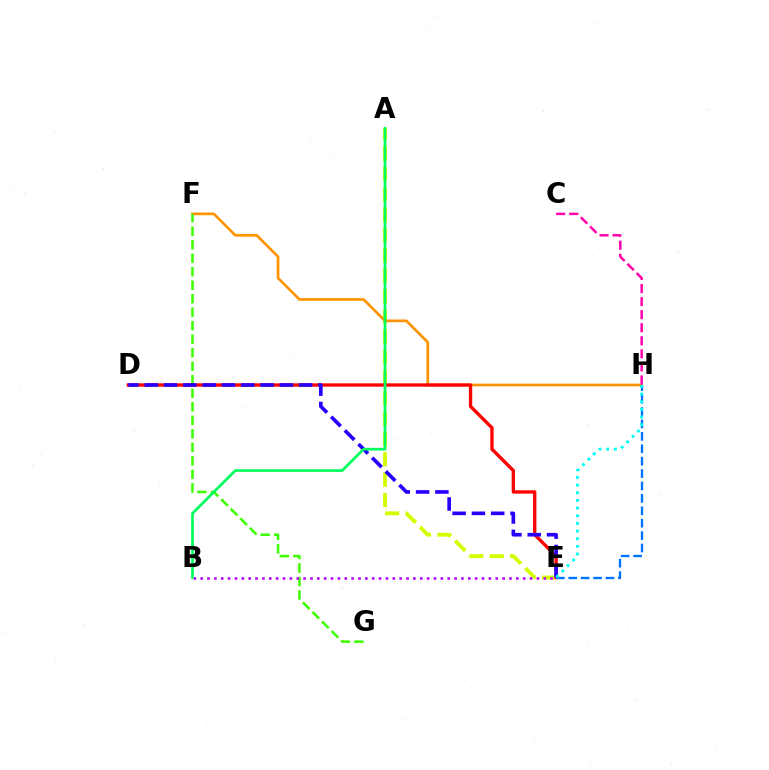{('A', 'E'): [{'color': '#d1ff00', 'line_style': 'dashed', 'thickness': 2.77}], ('F', 'H'): [{'color': '#ff9400', 'line_style': 'solid', 'thickness': 1.93}], ('C', 'H'): [{'color': '#ff00ac', 'line_style': 'dashed', 'thickness': 1.77}], ('F', 'G'): [{'color': '#3dff00', 'line_style': 'dashed', 'thickness': 1.83}], ('B', 'E'): [{'color': '#b900ff', 'line_style': 'dotted', 'thickness': 1.86}], ('D', 'E'): [{'color': '#ff0000', 'line_style': 'solid', 'thickness': 2.4}, {'color': '#2500ff', 'line_style': 'dashed', 'thickness': 2.62}], ('E', 'H'): [{'color': '#0074ff', 'line_style': 'dashed', 'thickness': 1.69}, {'color': '#00fff6', 'line_style': 'dotted', 'thickness': 2.08}], ('A', 'B'): [{'color': '#00ff5c', 'line_style': 'solid', 'thickness': 1.94}]}